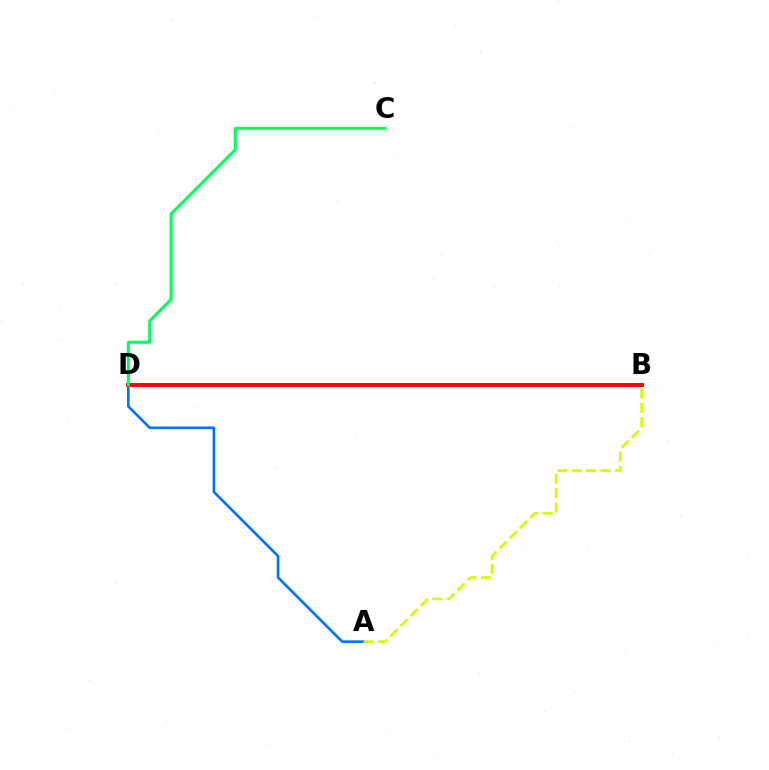{('B', 'D'): [{'color': '#b900ff', 'line_style': 'dotted', 'thickness': 1.69}, {'color': '#ff0000', 'line_style': 'solid', 'thickness': 2.83}], ('A', 'D'): [{'color': '#0074ff', 'line_style': 'solid', 'thickness': 1.9}], ('A', 'B'): [{'color': '#d1ff00', 'line_style': 'dashed', 'thickness': 1.95}], ('C', 'D'): [{'color': '#00ff5c', 'line_style': 'solid', 'thickness': 2.18}]}